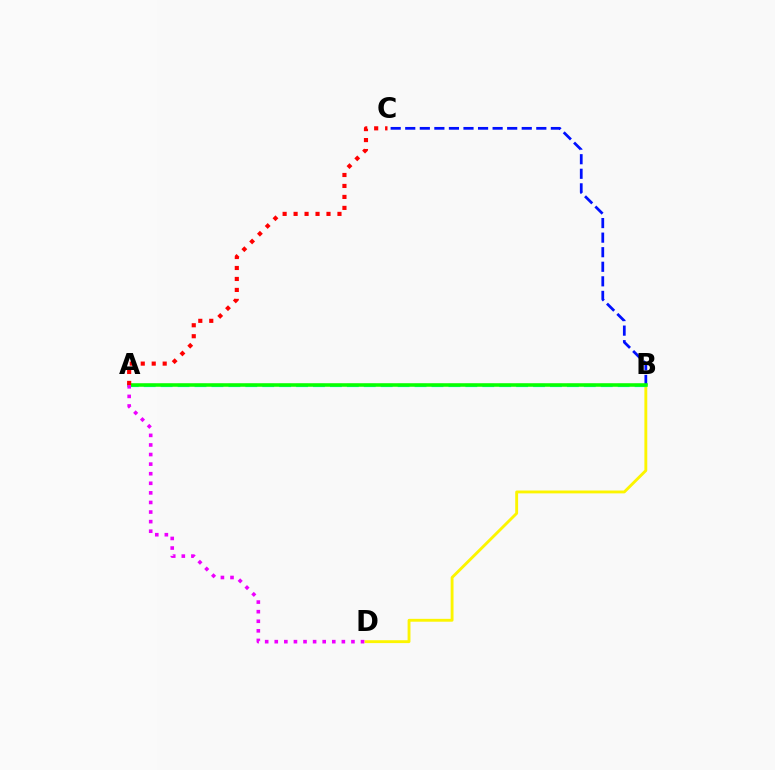{('B', 'D'): [{'color': '#fcf500', 'line_style': 'solid', 'thickness': 2.07}], ('B', 'C'): [{'color': '#0010ff', 'line_style': 'dashed', 'thickness': 1.98}], ('A', 'B'): [{'color': '#00fff6', 'line_style': 'dashed', 'thickness': 2.3}, {'color': '#08ff00', 'line_style': 'solid', 'thickness': 2.55}], ('A', 'D'): [{'color': '#ee00ff', 'line_style': 'dotted', 'thickness': 2.6}], ('A', 'C'): [{'color': '#ff0000', 'line_style': 'dotted', 'thickness': 2.98}]}